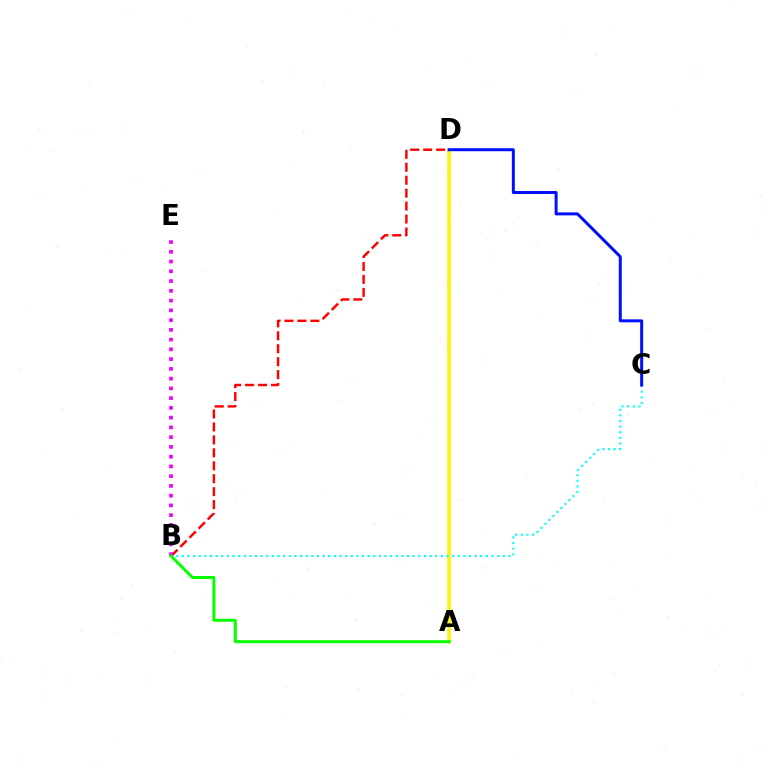{('A', 'D'): [{'color': '#fcf500', 'line_style': 'solid', 'thickness': 2.53}], ('B', 'D'): [{'color': '#ff0000', 'line_style': 'dashed', 'thickness': 1.76}], ('B', 'C'): [{'color': '#00fff6', 'line_style': 'dotted', 'thickness': 1.53}], ('B', 'E'): [{'color': '#ee00ff', 'line_style': 'dotted', 'thickness': 2.65}], ('A', 'B'): [{'color': '#08ff00', 'line_style': 'solid', 'thickness': 2.14}], ('C', 'D'): [{'color': '#0010ff', 'line_style': 'solid', 'thickness': 2.15}]}